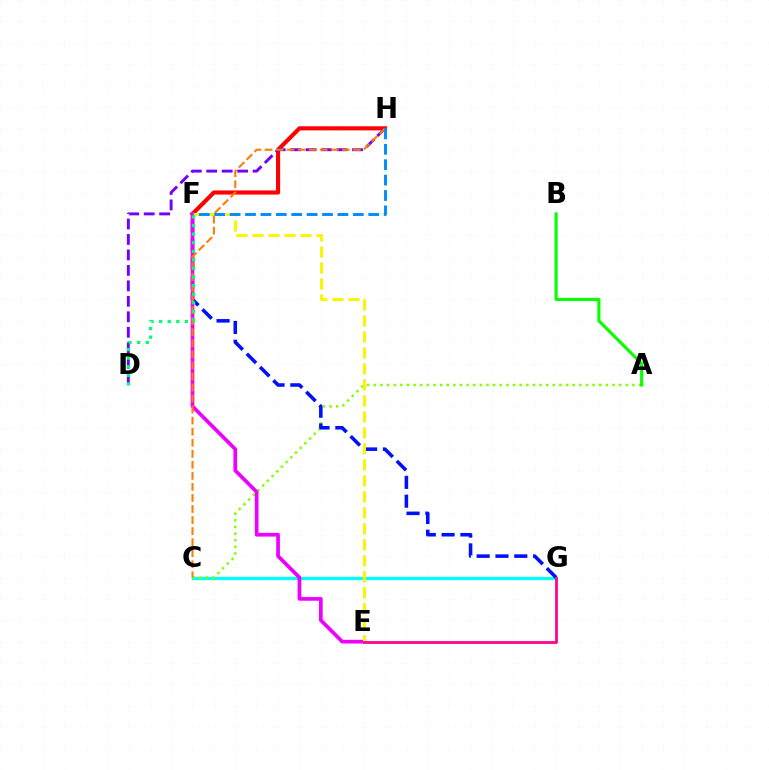{('C', 'G'): [{'color': '#00fff6', 'line_style': 'solid', 'thickness': 2.39}], ('F', 'H'): [{'color': '#ff0000', 'line_style': 'solid', 'thickness': 2.96}, {'color': '#008cff', 'line_style': 'dashed', 'thickness': 2.09}], ('A', 'C'): [{'color': '#84ff00', 'line_style': 'dotted', 'thickness': 1.8}], ('D', 'H'): [{'color': '#7200ff', 'line_style': 'dashed', 'thickness': 2.1}], ('F', 'G'): [{'color': '#0010ff', 'line_style': 'dashed', 'thickness': 2.56}], ('E', 'F'): [{'color': '#ee00ff', 'line_style': 'solid', 'thickness': 2.66}, {'color': '#fcf500', 'line_style': 'dashed', 'thickness': 2.17}], ('C', 'H'): [{'color': '#ff7c00', 'line_style': 'dashed', 'thickness': 1.5}], ('A', 'B'): [{'color': '#08ff00', 'line_style': 'solid', 'thickness': 2.25}], ('E', 'G'): [{'color': '#ff0094', 'line_style': 'solid', 'thickness': 1.98}], ('D', 'F'): [{'color': '#00ff74', 'line_style': 'dotted', 'thickness': 2.33}]}